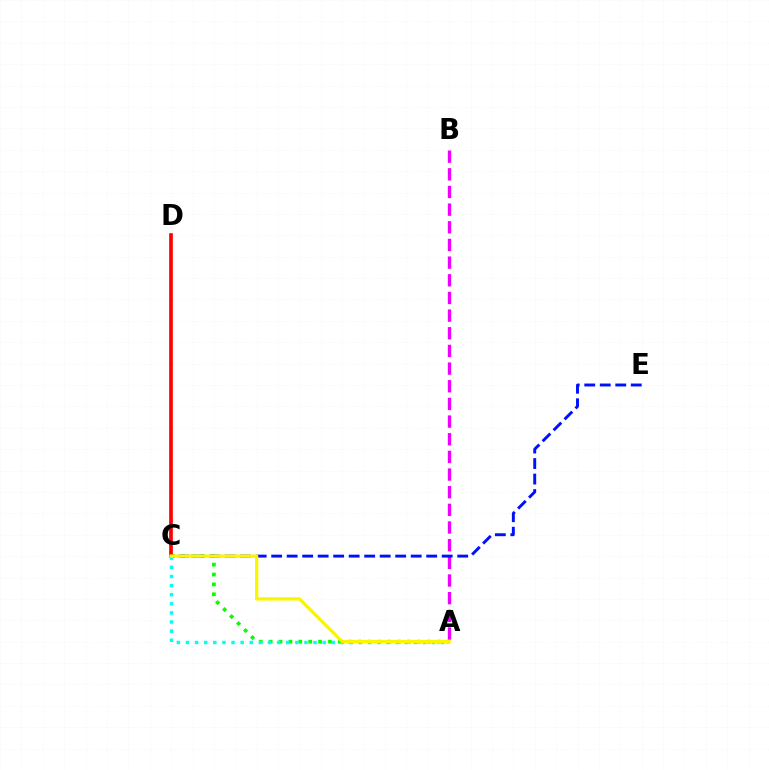{('A', 'C'): [{'color': '#08ff00', 'line_style': 'dotted', 'thickness': 2.69}, {'color': '#00fff6', 'line_style': 'dotted', 'thickness': 2.48}, {'color': '#fcf500', 'line_style': 'solid', 'thickness': 2.4}], ('A', 'B'): [{'color': '#ee00ff', 'line_style': 'dashed', 'thickness': 2.4}], ('C', 'E'): [{'color': '#0010ff', 'line_style': 'dashed', 'thickness': 2.11}], ('C', 'D'): [{'color': '#ff0000', 'line_style': 'solid', 'thickness': 2.65}]}